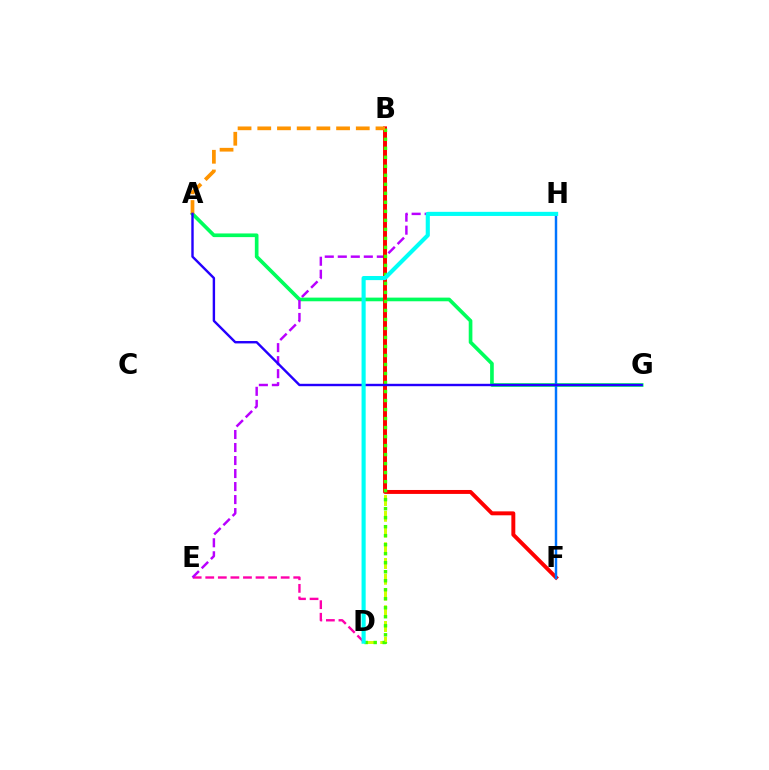{('A', 'G'): [{'color': '#00ff5c', 'line_style': 'solid', 'thickness': 2.64}, {'color': '#2500ff', 'line_style': 'solid', 'thickness': 1.73}], ('D', 'E'): [{'color': '#ff00ac', 'line_style': 'dashed', 'thickness': 1.71}], ('E', 'H'): [{'color': '#b900ff', 'line_style': 'dashed', 'thickness': 1.77}], ('B', 'D'): [{'color': '#d1ff00', 'line_style': 'dashed', 'thickness': 2.14}, {'color': '#3dff00', 'line_style': 'dotted', 'thickness': 2.45}], ('B', 'F'): [{'color': '#ff0000', 'line_style': 'solid', 'thickness': 2.83}], ('F', 'H'): [{'color': '#0074ff', 'line_style': 'solid', 'thickness': 1.76}], ('A', 'B'): [{'color': '#ff9400', 'line_style': 'dashed', 'thickness': 2.68}], ('D', 'H'): [{'color': '#00fff6', 'line_style': 'solid', 'thickness': 2.97}]}